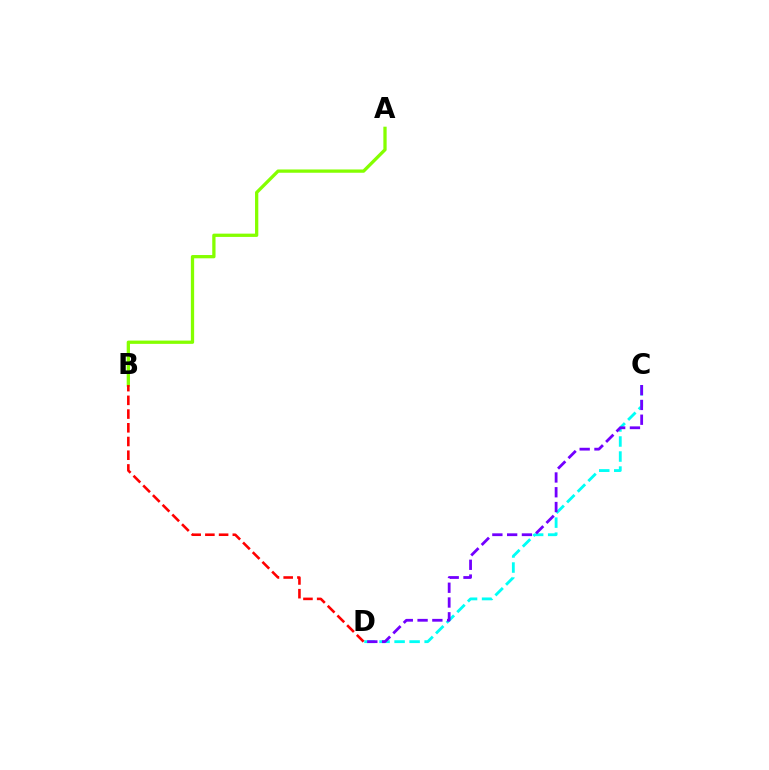{('A', 'B'): [{'color': '#84ff00', 'line_style': 'solid', 'thickness': 2.36}], ('C', 'D'): [{'color': '#00fff6', 'line_style': 'dashed', 'thickness': 2.04}, {'color': '#7200ff', 'line_style': 'dashed', 'thickness': 2.01}], ('B', 'D'): [{'color': '#ff0000', 'line_style': 'dashed', 'thickness': 1.86}]}